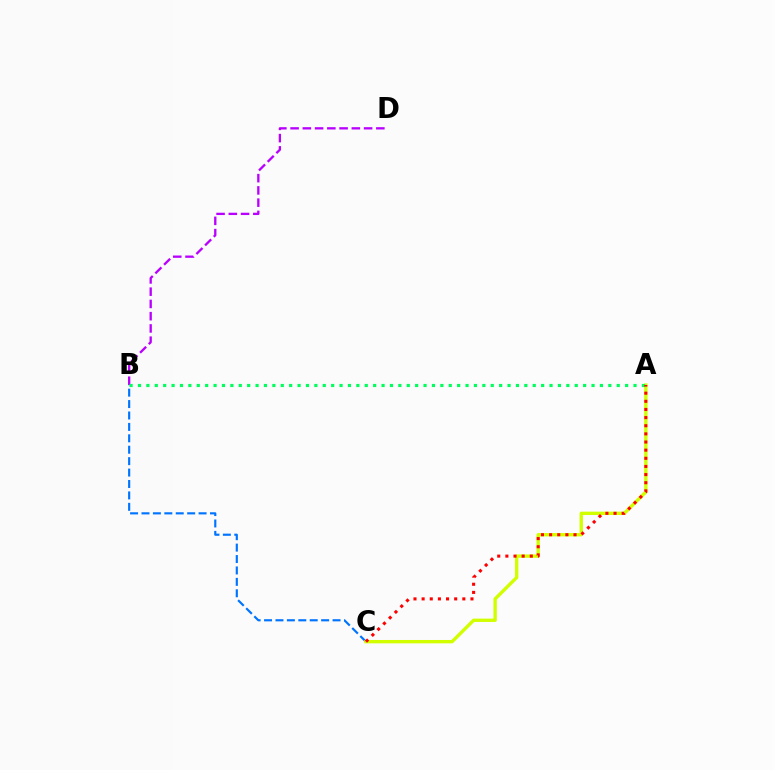{('B', 'C'): [{'color': '#0074ff', 'line_style': 'dashed', 'thickness': 1.55}], ('B', 'D'): [{'color': '#b900ff', 'line_style': 'dashed', 'thickness': 1.66}], ('A', 'C'): [{'color': '#d1ff00', 'line_style': 'solid', 'thickness': 2.42}, {'color': '#ff0000', 'line_style': 'dotted', 'thickness': 2.21}], ('A', 'B'): [{'color': '#00ff5c', 'line_style': 'dotted', 'thickness': 2.28}]}